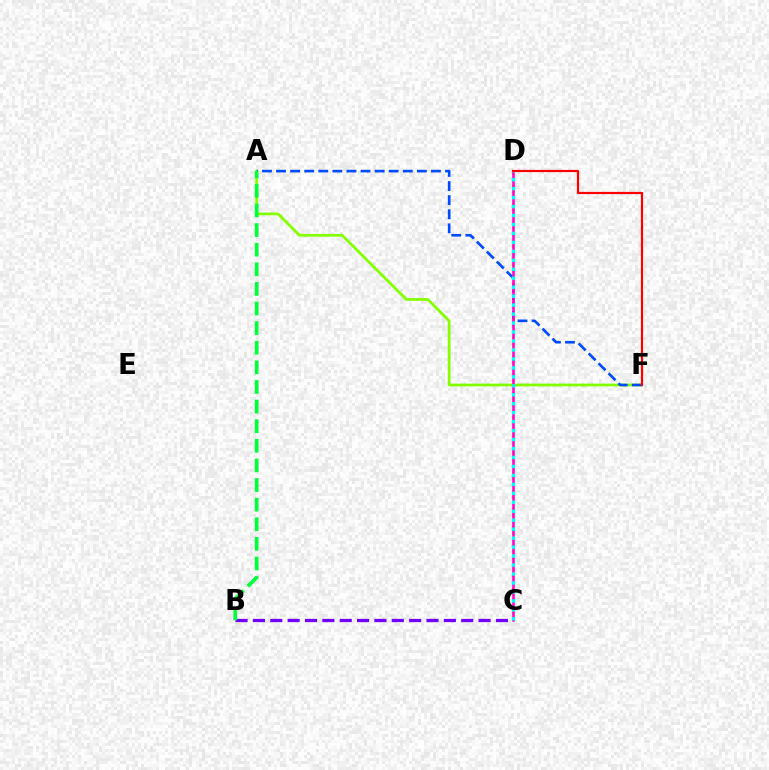{('A', 'F'): [{'color': '#84ff00', 'line_style': 'solid', 'thickness': 1.99}, {'color': '#004bff', 'line_style': 'dashed', 'thickness': 1.91}], ('C', 'D'): [{'color': '#ffbd00', 'line_style': 'dotted', 'thickness': 1.66}, {'color': '#ff00cf', 'line_style': 'solid', 'thickness': 1.82}, {'color': '#00fff6', 'line_style': 'dotted', 'thickness': 2.43}], ('B', 'C'): [{'color': '#7200ff', 'line_style': 'dashed', 'thickness': 2.36}], ('D', 'F'): [{'color': '#ff0000', 'line_style': 'solid', 'thickness': 1.59}], ('A', 'B'): [{'color': '#00ff39', 'line_style': 'dashed', 'thickness': 2.66}]}